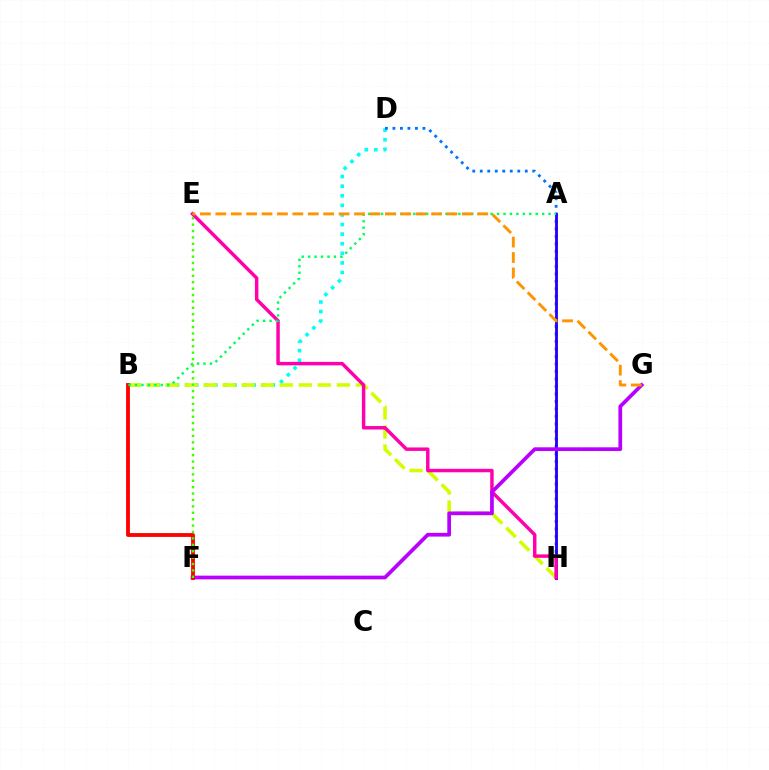{('B', 'D'): [{'color': '#00fff6', 'line_style': 'dotted', 'thickness': 2.6}], ('D', 'H'): [{'color': '#0074ff', 'line_style': 'dotted', 'thickness': 2.04}], ('B', 'H'): [{'color': '#d1ff00', 'line_style': 'dashed', 'thickness': 2.58}], ('A', 'H'): [{'color': '#2500ff', 'line_style': 'solid', 'thickness': 2.04}], ('E', 'H'): [{'color': '#ff00ac', 'line_style': 'solid', 'thickness': 2.49}], ('F', 'G'): [{'color': '#b900ff', 'line_style': 'solid', 'thickness': 2.68}], ('B', 'F'): [{'color': '#ff0000', 'line_style': 'solid', 'thickness': 2.77}], ('A', 'B'): [{'color': '#00ff5c', 'line_style': 'dotted', 'thickness': 1.75}], ('E', 'G'): [{'color': '#ff9400', 'line_style': 'dashed', 'thickness': 2.09}], ('E', 'F'): [{'color': '#3dff00', 'line_style': 'dotted', 'thickness': 1.74}]}